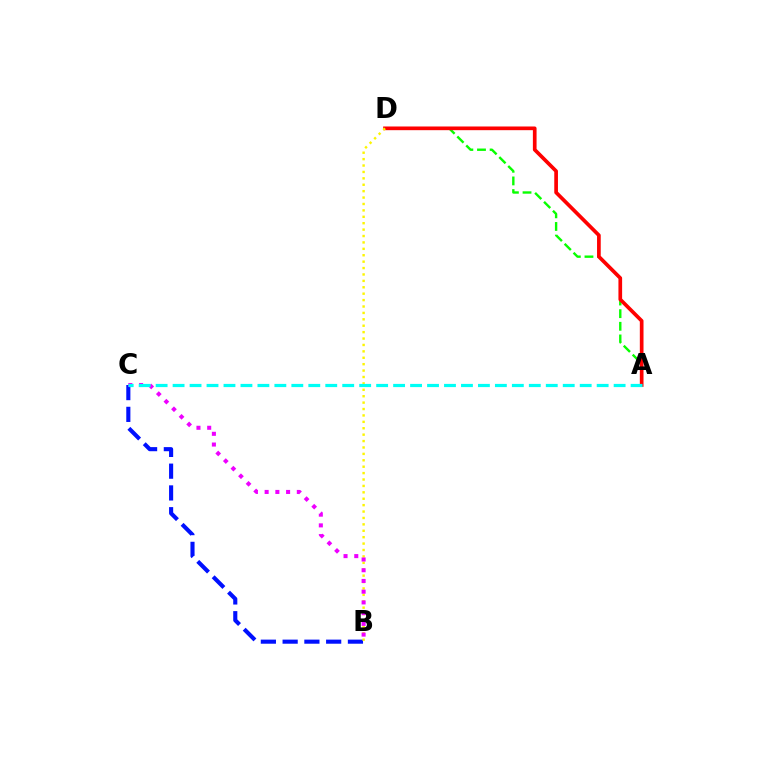{('B', 'C'): [{'color': '#0010ff', 'line_style': 'dashed', 'thickness': 2.96}, {'color': '#ee00ff', 'line_style': 'dotted', 'thickness': 2.91}], ('A', 'D'): [{'color': '#08ff00', 'line_style': 'dashed', 'thickness': 1.72}, {'color': '#ff0000', 'line_style': 'solid', 'thickness': 2.66}], ('B', 'D'): [{'color': '#fcf500', 'line_style': 'dotted', 'thickness': 1.74}], ('A', 'C'): [{'color': '#00fff6', 'line_style': 'dashed', 'thickness': 2.3}]}